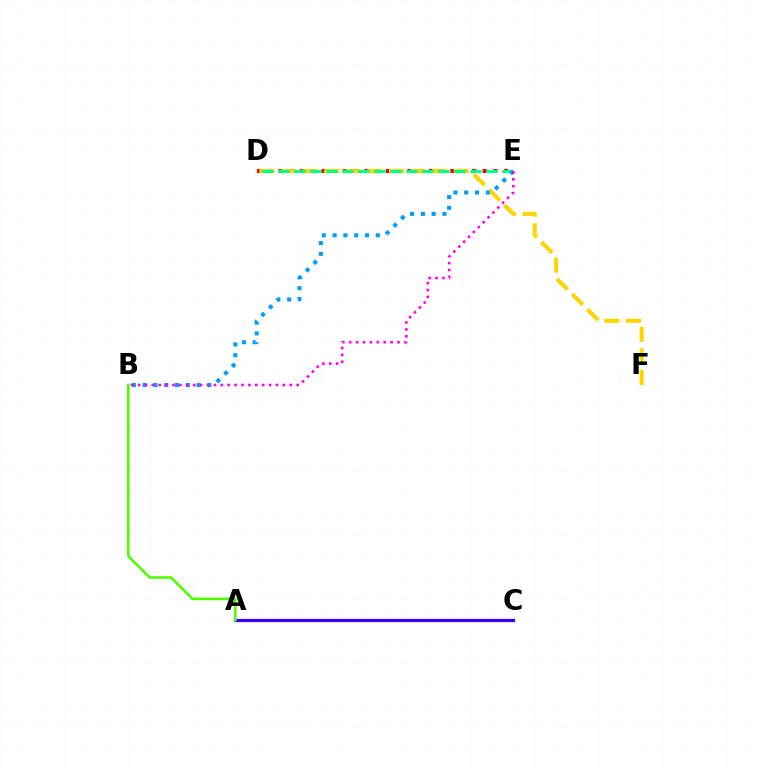{('D', 'E'): [{'color': '#ff0000', 'line_style': 'dotted', 'thickness': 2.92}, {'color': '#00ff86', 'line_style': 'dashed', 'thickness': 2.17}], ('D', 'F'): [{'color': '#ffd500', 'line_style': 'dashed', 'thickness': 2.93}], ('B', 'E'): [{'color': '#009eff', 'line_style': 'dotted', 'thickness': 2.93}, {'color': '#ff00ed', 'line_style': 'dotted', 'thickness': 1.87}], ('A', 'C'): [{'color': '#3700ff', 'line_style': 'solid', 'thickness': 2.31}], ('A', 'B'): [{'color': '#4fff00', 'line_style': 'solid', 'thickness': 1.87}]}